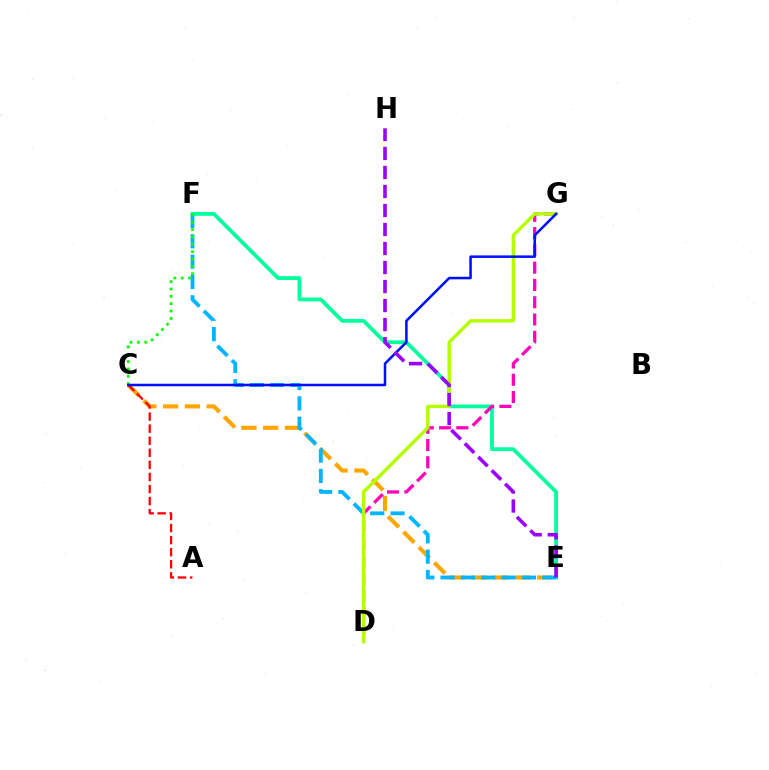{('E', 'F'): [{'color': '#00ff9d', 'line_style': 'solid', 'thickness': 2.72}, {'color': '#00b5ff', 'line_style': 'dashed', 'thickness': 2.76}], ('C', 'E'): [{'color': '#ffa500', 'line_style': 'dashed', 'thickness': 2.96}], ('C', 'F'): [{'color': '#08ff00', 'line_style': 'dotted', 'thickness': 2.0}], ('D', 'G'): [{'color': '#ff00bd', 'line_style': 'dashed', 'thickness': 2.35}, {'color': '#b3ff00', 'line_style': 'solid', 'thickness': 2.44}], ('A', 'C'): [{'color': '#ff0000', 'line_style': 'dashed', 'thickness': 1.64}], ('C', 'G'): [{'color': '#0010ff', 'line_style': 'solid', 'thickness': 1.83}], ('E', 'H'): [{'color': '#9b00ff', 'line_style': 'dashed', 'thickness': 2.58}]}